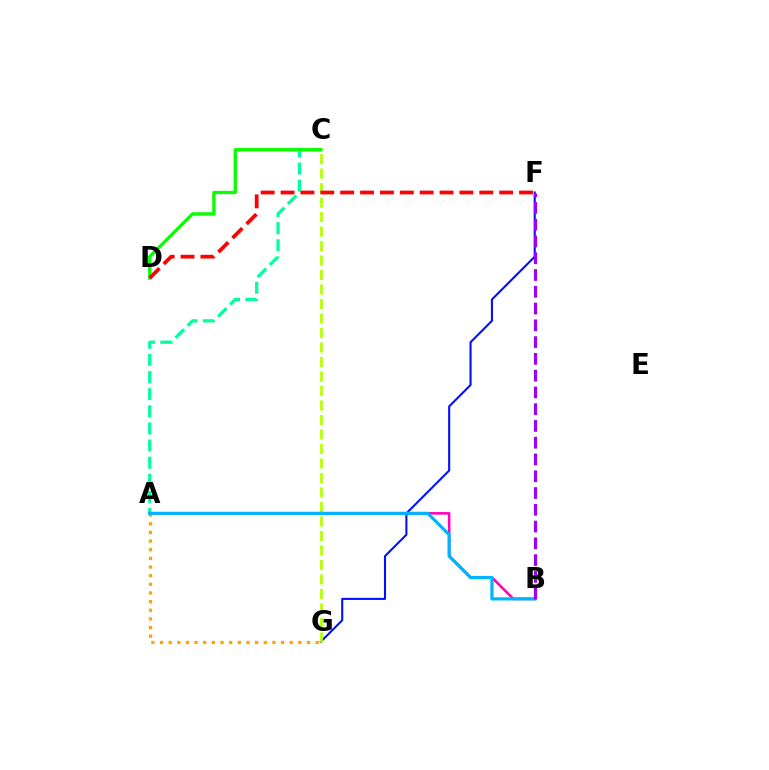{('A', 'G'): [{'color': '#ffa500', 'line_style': 'dotted', 'thickness': 2.35}], ('F', 'G'): [{'color': '#0010ff', 'line_style': 'solid', 'thickness': 1.5}], ('C', 'G'): [{'color': '#b3ff00', 'line_style': 'dashed', 'thickness': 1.97}], ('A', 'C'): [{'color': '#00ff9d', 'line_style': 'dashed', 'thickness': 2.33}], ('C', 'D'): [{'color': '#08ff00', 'line_style': 'solid', 'thickness': 2.38}], ('A', 'B'): [{'color': '#ff00bd', 'line_style': 'solid', 'thickness': 1.84}, {'color': '#00b5ff', 'line_style': 'solid', 'thickness': 2.3}], ('D', 'F'): [{'color': '#ff0000', 'line_style': 'dashed', 'thickness': 2.7}], ('B', 'F'): [{'color': '#9b00ff', 'line_style': 'dashed', 'thickness': 2.28}]}